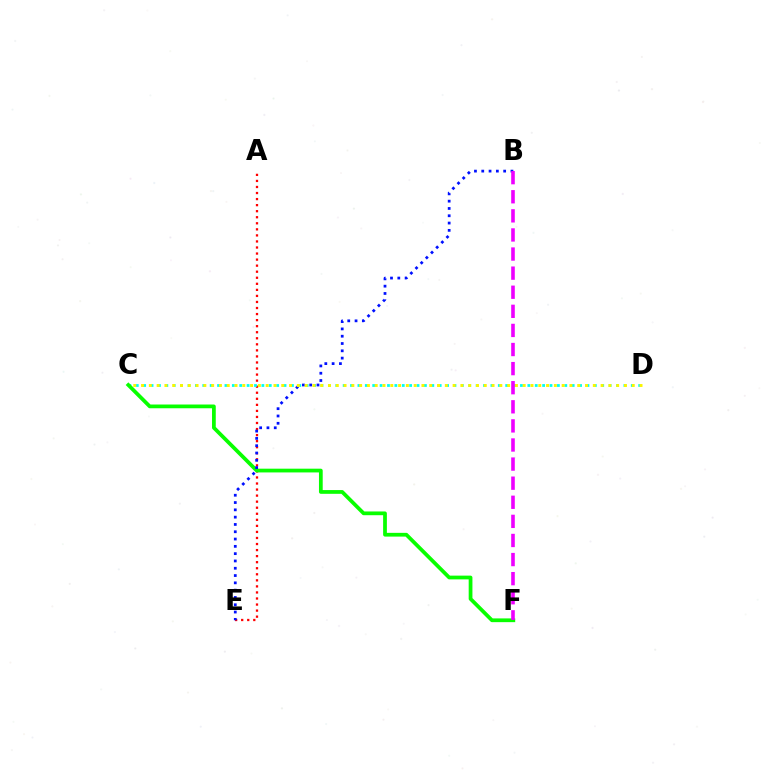{('A', 'E'): [{'color': '#ff0000', 'line_style': 'dotted', 'thickness': 1.64}], ('C', 'D'): [{'color': '#00fff6', 'line_style': 'dotted', 'thickness': 2.01}, {'color': '#fcf500', 'line_style': 'dotted', 'thickness': 2.12}], ('C', 'F'): [{'color': '#08ff00', 'line_style': 'solid', 'thickness': 2.7}], ('B', 'E'): [{'color': '#0010ff', 'line_style': 'dotted', 'thickness': 1.98}], ('B', 'F'): [{'color': '#ee00ff', 'line_style': 'dashed', 'thickness': 2.59}]}